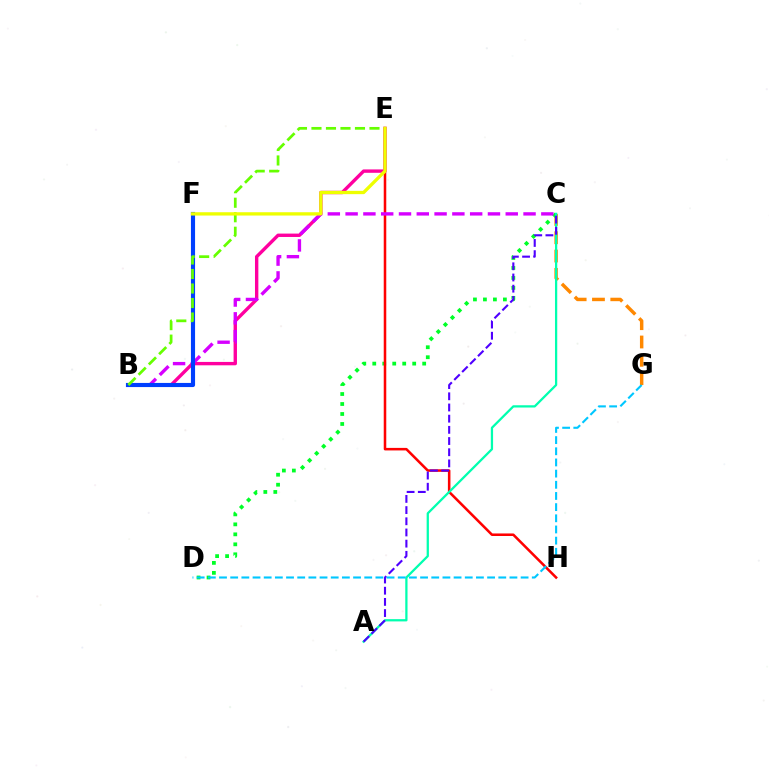{('C', 'G'): [{'color': '#ff8800', 'line_style': 'dashed', 'thickness': 2.49}], ('C', 'D'): [{'color': '#00ff27', 'line_style': 'dotted', 'thickness': 2.71}], ('E', 'H'): [{'color': '#ff0000', 'line_style': 'solid', 'thickness': 1.83}], ('B', 'E'): [{'color': '#ff00a0', 'line_style': 'solid', 'thickness': 2.43}, {'color': '#66ff00', 'line_style': 'dashed', 'thickness': 1.97}], ('A', 'C'): [{'color': '#00ffaf', 'line_style': 'solid', 'thickness': 1.63}, {'color': '#4f00ff', 'line_style': 'dashed', 'thickness': 1.52}], ('B', 'C'): [{'color': '#d600ff', 'line_style': 'dashed', 'thickness': 2.42}], ('B', 'F'): [{'color': '#003fff', 'line_style': 'solid', 'thickness': 2.98}], ('E', 'F'): [{'color': '#eeff00', 'line_style': 'solid', 'thickness': 2.38}], ('D', 'G'): [{'color': '#00c7ff', 'line_style': 'dashed', 'thickness': 1.52}]}